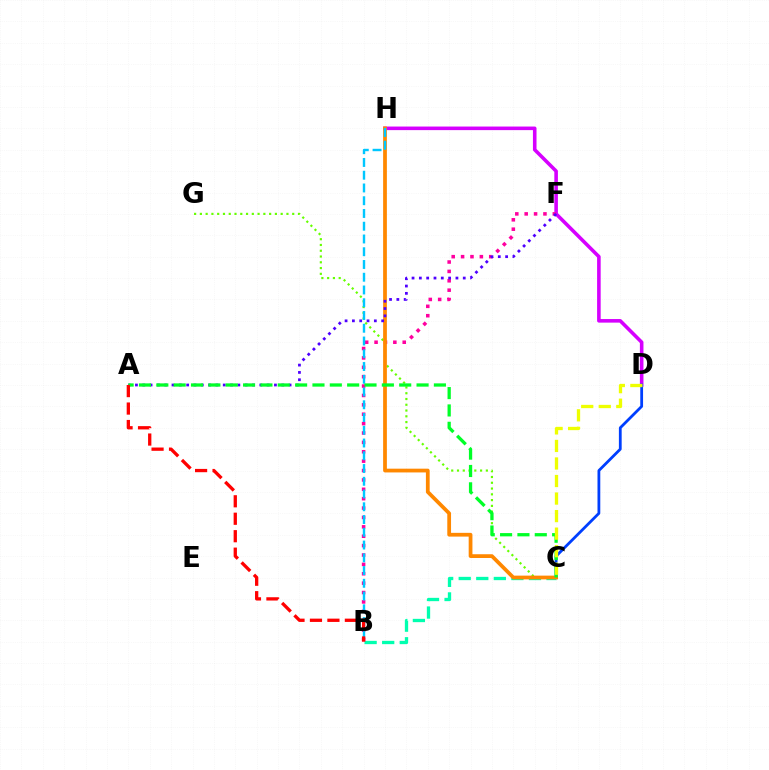{('D', 'H'): [{'color': '#d600ff', 'line_style': 'solid', 'thickness': 2.58}], ('B', 'C'): [{'color': '#00ffaf', 'line_style': 'dashed', 'thickness': 2.39}], ('C', 'G'): [{'color': '#66ff00', 'line_style': 'dotted', 'thickness': 1.57}], ('C', 'D'): [{'color': '#003fff', 'line_style': 'solid', 'thickness': 2.0}, {'color': '#eeff00', 'line_style': 'dashed', 'thickness': 2.38}], ('B', 'F'): [{'color': '#ff00a0', 'line_style': 'dotted', 'thickness': 2.55}], ('C', 'H'): [{'color': '#ff8800', 'line_style': 'solid', 'thickness': 2.7}], ('B', 'H'): [{'color': '#00c7ff', 'line_style': 'dashed', 'thickness': 1.73}], ('A', 'F'): [{'color': '#4f00ff', 'line_style': 'dotted', 'thickness': 1.99}], ('A', 'C'): [{'color': '#00ff27', 'line_style': 'dashed', 'thickness': 2.36}], ('A', 'B'): [{'color': '#ff0000', 'line_style': 'dashed', 'thickness': 2.37}]}